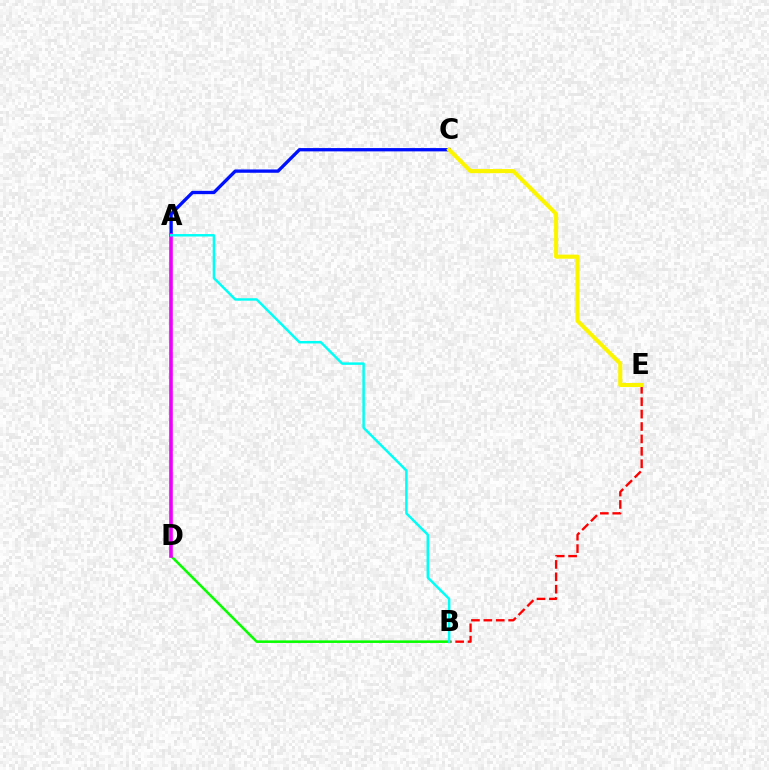{('B', 'E'): [{'color': '#ff0000', 'line_style': 'dashed', 'thickness': 1.68}], ('B', 'D'): [{'color': '#08ff00', 'line_style': 'solid', 'thickness': 1.84}], ('A', 'C'): [{'color': '#0010ff', 'line_style': 'solid', 'thickness': 2.38}], ('A', 'D'): [{'color': '#ee00ff', 'line_style': 'solid', 'thickness': 2.6}], ('A', 'B'): [{'color': '#00fff6', 'line_style': 'solid', 'thickness': 1.77}], ('C', 'E'): [{'color': '#fcf500', 'line_style': 'solid', 'thickness': 2.94}]}